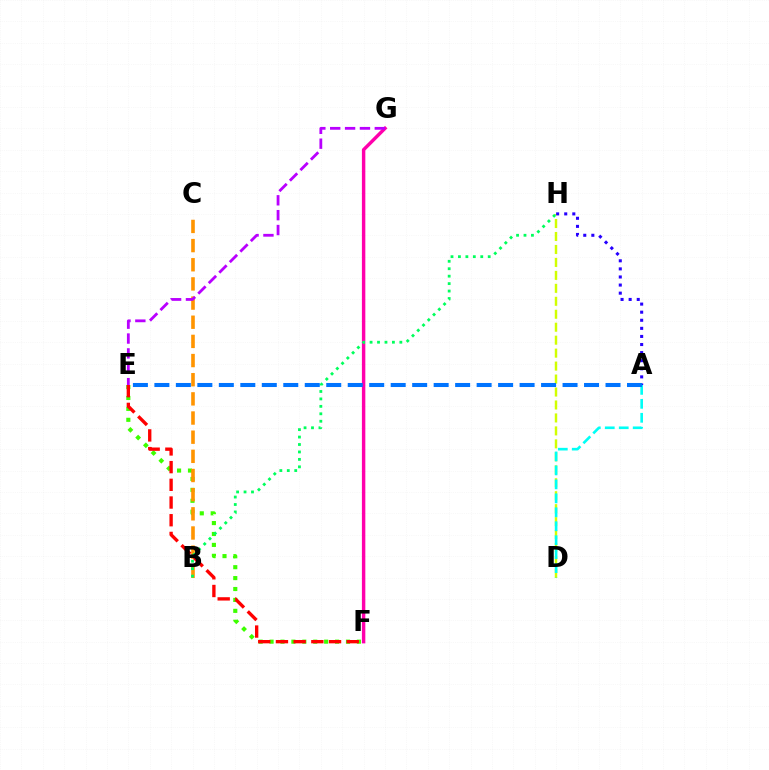{('E', 'F'): [{'color': '#3dff00', 'line_style': 'dotted', 'thickness': 2.97}, {'color': '#ff0000', 'line_style': 'dashed', 'thickness': 2.4}], ('D', 'H'): [{'color': '#d1ff00', 'line_style': 'dashed', 'thickness': 1.76}], ('B', 'C'): [{'color': '#ff9400', 'line_style': 'dashed', 'thickness': 2.6}], ('A', 'D'): [{'color': '#00fff6', 'line_style': 'dashed', 'thickness': 1.9}], ('F', 'G'): [{'color': '#ff00ac', 'line_style': 'solid', 'thickness': 2.47}], ('B', 'H'): [{'color': '#00ff5c', 'line_style': 'dotted', 'thickness': 2.02}], ('A', 'H'): [{'color': '#2500ff', 'line_style': 'dotted', 'thickness': 2.2}], ('E', 'G'): [{'color': '#b900ff', 'line_style': 'dashed', 'thickness': 2.02}], ('A', 'E'): [{'color': '#0074ff', 'line_style': 'dashed', 'thickness': 2.92}]}